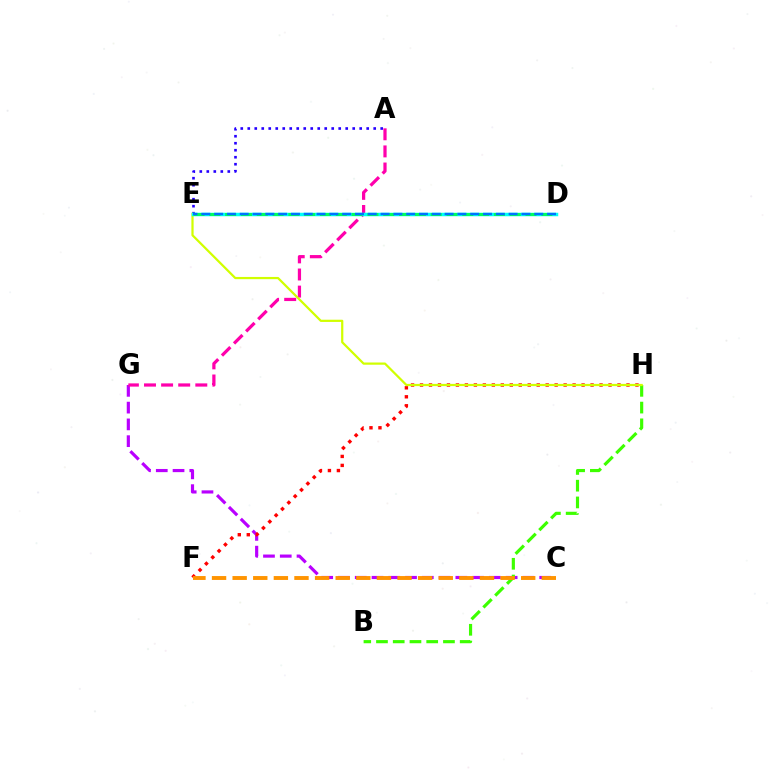{('C', 'G'): [{'color': '#b900ff', 'line_style': 'dashed', 'thickness': 2.28}], ('F', 'H'): [{'color': '#ff0000', 'line_style': 'dotted', 'thickness': 2.44}], ('A', 'G'): [{'color': '#ff00ac', 'line_style': 'dashed', 'thickness': 2.32}], ('A', 'E'): [{'color': '#2500ff', 'line_style': 'dotted', 'thickness': 1.9}], ('B', 'H'): [{'color': '#3dff00', 'line_style': 'dashed', 'thickness': 2.27}], ('E', 'H'): [{'color': '#d1ff00', 'line_style': 'solid', 'thickness': 1.6}], ('D', 'E'): [{'color': '#00fff6', 'line_style': 'solid', 'thickness': 2.51}, {'color': '#00ff5c', 'line_style': 'dashed', 'thickness': 2.15}, {'color': '#0074ff', 'line_style': 'dashed', 'thickness': 1.74}], ('C', 'F'): [{'color': '#ff9400', 'line_style': 'dashed', 'thickness': 2.8}]}